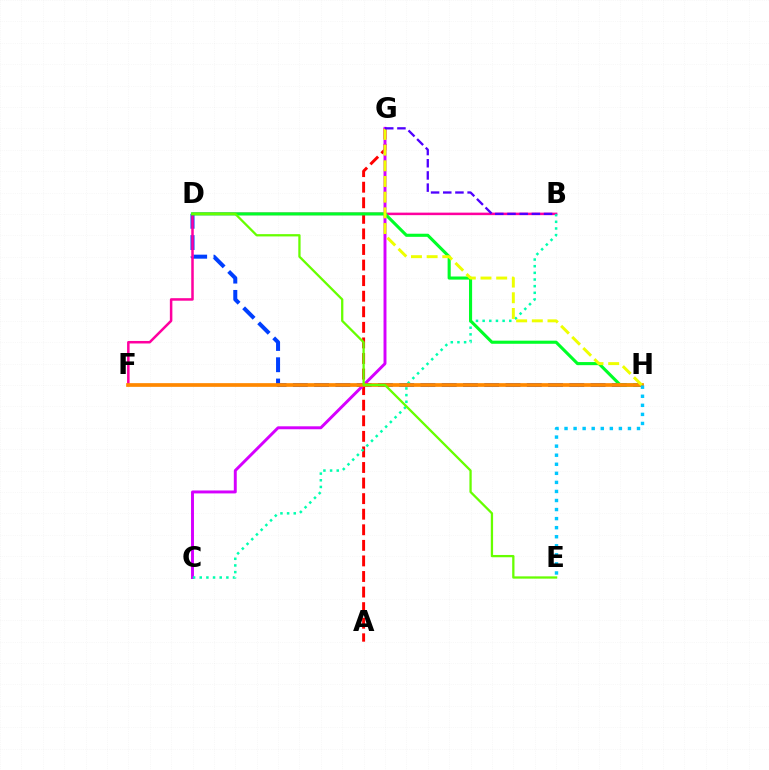{('A', 'G'): [{'color': '#ff0000', 'line_style': 'dashed', 'thickness': 2.12}], ('D', 'H'): [{'color': '#003fff', 'line_style': 'dashed', 'thickness': 2.89}, {'color': '#00ff27', 'line_style': 'solid', 'thickness': 2.24}], ('B', 'F'): [{'color': '#ff00a0', 'line_style': 'solid', 'thickness': 1.81}], ('C', 'G'): [{'color': '#d600ff', 'line_style': 'solid', 'thickness': 2.11}], ('B', 'C'): [{'color': '#00ffaf', 'line_style': 'dotted', 'thickness': 1.81}], ('F', 'H'): [{'color': '#ff8800', 'line_style': 'solid', 'thickness': 2.67}], ('G', 'H'): [{'color': '#eeff00', 'line_style': 'dashed', 'thickness': 2.13}], ('D', 'E'): [{'color': '#66ff00', 'line_style': 'solid', 'thickness': 1.64}], ('B', 'G'): [{'color': '#4f00ff', 'line_style': 'dashed', 'thickness': 1.66}], ('E', 'H'): [{'color': '#00c7ff', 'line_style': 'dotted', 'thickness': 2.46}]}